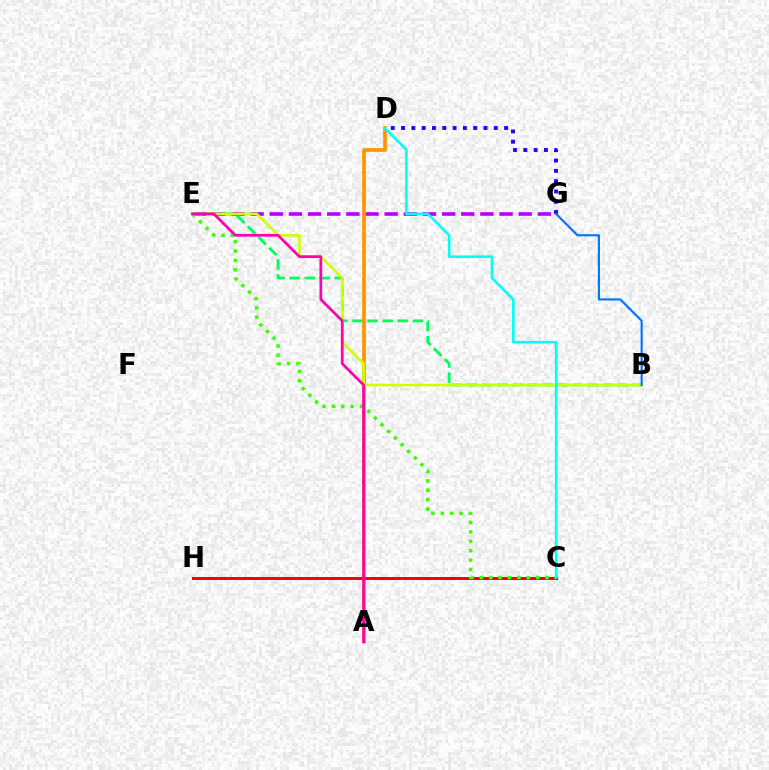{('E', 'G'): [{'color': '#b900ff', 'line_style': 'dashed', 'thickness': 2.6}], ('B', 'E'): [{'color': '#00ff5c', 'line_style': 'dashed', 'thickness': 2.05}, {'color': '#d1ff00', 'line_style': 'solid', 'thickness': 1.86}], ('A', 'D'): [{'color': '#ff9400', 'line_style': 'solid', 'thickness': 2.65}], ('D', 'G'): [{'color': '#2500ff', 'line_style': 'dotted', 'thickness': 2.8}], ('C', 'H'): [{'color': '#ff0000', 'line_style': 'solid', 'thickness': 2.17}], ('B', 'G'): [{'color': '#0074ff', 'line_style': 'solid', 'thickness': 1.54}], ('C', 'E'): [{'color': '#3dff00', 'line_style': 'dotted', 'thickness': 2.55}], ('C', 'D'): [{'color': '#00fff6', 'line_style': 'solid', 'thickness': 1.85}], ('A', 'E'): [{'color': '#ff00ac', 'line_style': 'solid', 'thickness': 1.96}]}